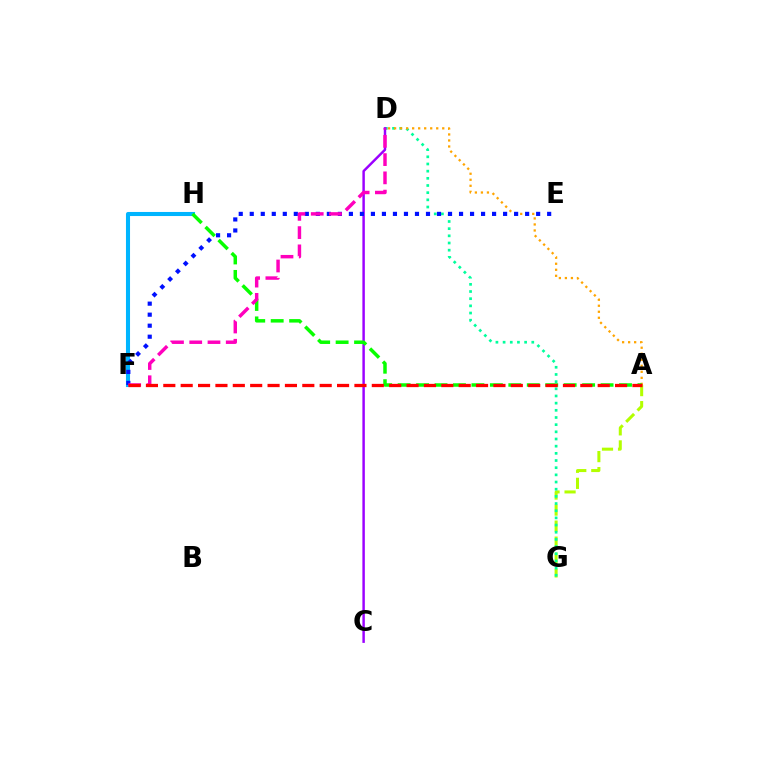{('F', 'H'): [{'color': '#00b5ff', 'line_style': 'solid', 'thickness': 2.93}], ('A', 'G'): [{'color': '#b3ff00', 'line_style': 'dashed', 'thickness': 2.18}], ('D', 'G'): [{'color': '#00ff9d', 'line_style': 'dotted', 'thickness': 1.95}], ('C', 'D'): [{'color': '#9b00ff', 'line_style': 'solid', 'thickness': 1.77}], ('A', 'D'): [{'color': '#ffa500', 'line_style': 'dotted', 'thickness': 1.64}], ('E', 'F'): [{'color': '#0010ff', 'line_style': 'dotted', 'thickness': 2.99}], ('A', 'H'): [{'color': '#08ff00', 'line_style': 'dashed', 'thickness': 2.51}], ('D', 'F'): [{'color': '#ff00bd', 'line_style': 'dashed', 'thickness': 2.48}], ('A', 'F'): [{'color': '#ff0000', 'line_style': 'dashed', 'thickness': 2.36}]}